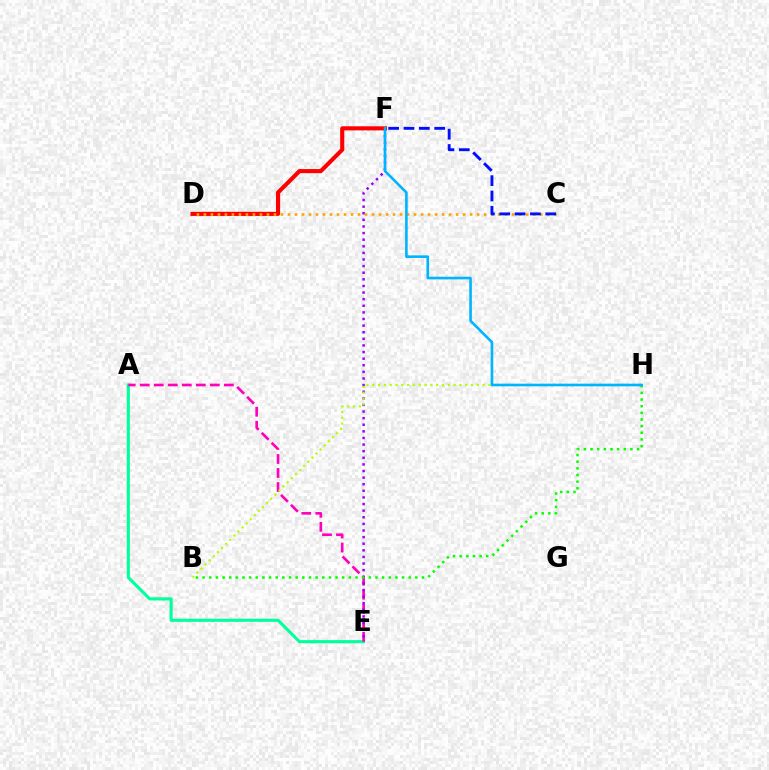{('A', 'E'): [{'color': '#00ff9d', 'line_style': 'solid', 'thickness': 2.24}, {'color': '#ff00bd', 'line_style': 'dashed', 'thickness': 1.9}], ('D', 'F'): [{'color': '#ff0000', 'line_style': 'solid', 'thickness': 2.96}], ('E', 'F'): [{'color': '#9b00ff', 'line_style': 'dotted', 'thickness': 1.8}], ('B', 'H'): [{'color': '#b3ff00', 'line_style': 'dotted', 'thickness': 1.58}, {'color': '#08ff00', 'line_style': 'dotted', 'thickness': 1.81}], ('C', 'D'): [{'color': '#ffa500', 'line_style': 'dotted', 'thickness': 1.9}], ('C', 'F'): [{'color': '#0010ff', 'line_style': 'dashed', 'thickness': 2.08}], ('F', 'H'): [{'color': '#00b5ff', 'line_style': 'solid', 'thickness': 1.89}]}